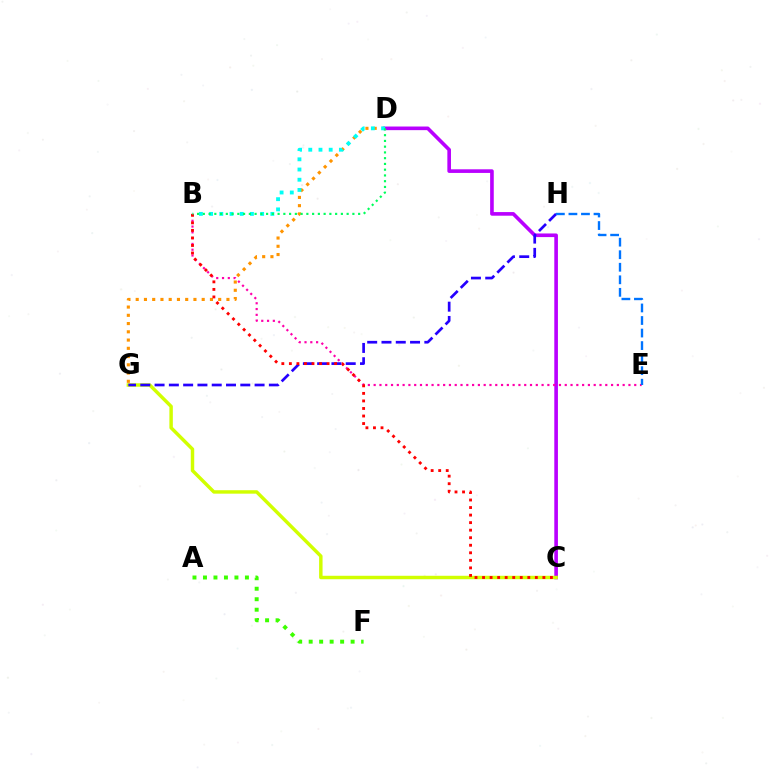{('C', 'D'): [{'color': '#b900ff', 'line_style': 'solid', 'thickness': 2.61}], ('C', 'G'): [{'color': '#d1ff00', 'line_style': 'solid', 'thickness': 2.48}], ('B', 'E'): [{'color': '#ff00ac', 'line_style': 'dotted', 'thickness': 1.57}], ('D', 'G'): [{'color': '#ff9400', 'line_style': 'dotted', 'thickness': 2.24}], ('G', 'H'): [{'color': '#2500ff', 'line_style': 'dashed', 'thickness': 1.94}], ('B', 'D'): [{'color': '#00fff6', 'line_style': 'dotted', 'thickness': 2.77}, {'color': '#00ff5c', 'line_style': 'dotted', 'thickness': 1.56}], ('B', 'C'): [{'color': '#ff0000', 'line_style': 'dotted', 'thickness': 2.05}], ('E', 'H'): [{'color': '#0074ff', 'line_style': 'dashed', 'thickness': 1.7}], ('A', 'F'): [{'color': '#3dff00', 'line_style': 'dotted', 'thickness': 2.85}]}